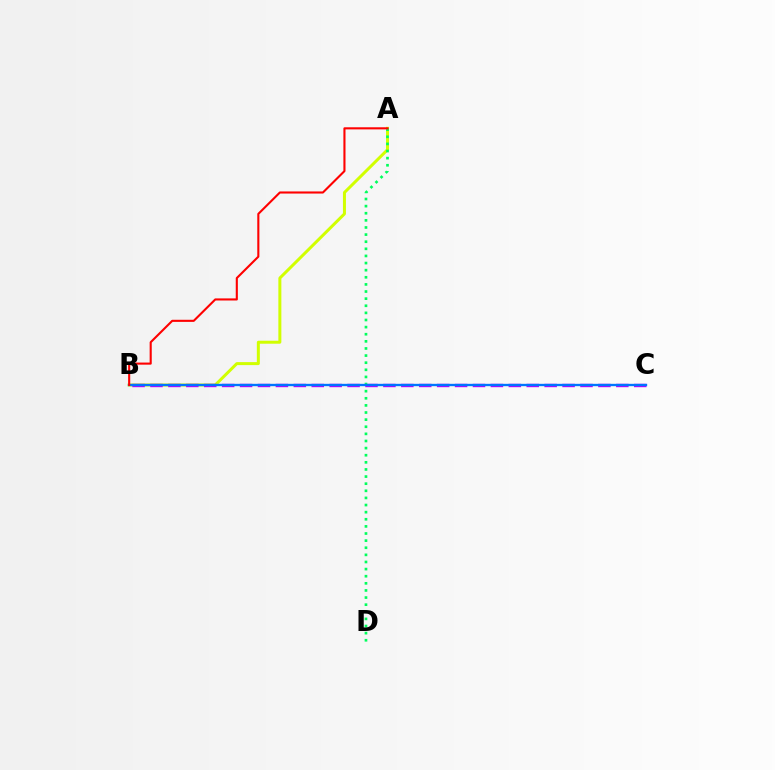{('A', 'B'): [{'color': '#d1ff00', 'line_style': 'solid', 'thickness': 2.16}, {'color': '#ff0000', 'line_style': 'solid', 'thickness': 1.51}], ('B', 'C'): [{'color': '#b900ff', 'line_style': 'dashed', 'thickness': 2.43}, {'color': '#0074ff', 'line_style': 'solid', 'thickness': 1.69}], ('A', 'D'): [{'color': '#00ff5c', 'line_style': 'dotted', 'thickness': 1.93}]}